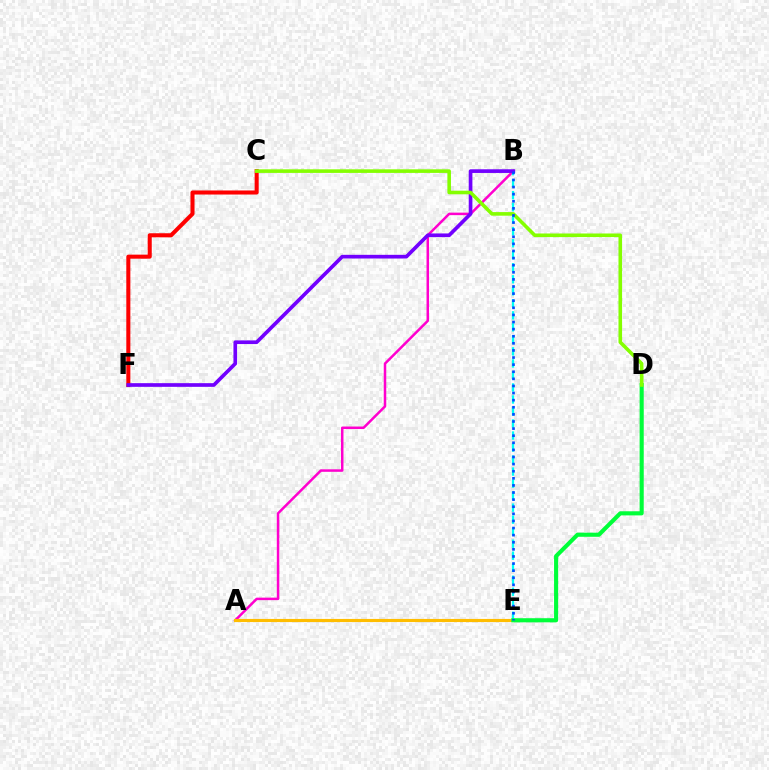{('A', 'B'): [{'color': '#ff00cf', 'line_style': 'solid', 'thickness': 1.8}], ('C', 'F'): [{'color': '#ff0000', 'line_style': 'solid', 'thickness': 2.92}], ('B', 'E'): [{'color': '#00fff6', 'line_style': 'dashed', 'thickness': 1.63}, {'color': '#004bff', 'line_style': 'dotted', 'thickness': 1.93}], ('B', 'F'): [{'color': '#7200ff', 'line_style': 'solid', 'thickness': 2.65}], ('A', 'E'): [{'color': '#ffbd00', 'line_style': 'solid', 'thickness': 2.26}], ('D', 'E'): [{'color': '#00ff39', 'line_style': 'solid', 'thickness': 2.96}], ('C', 'D'): [{'color': '#84ff00', 'line_style': 'solid', 'thickness': 2.59}]}